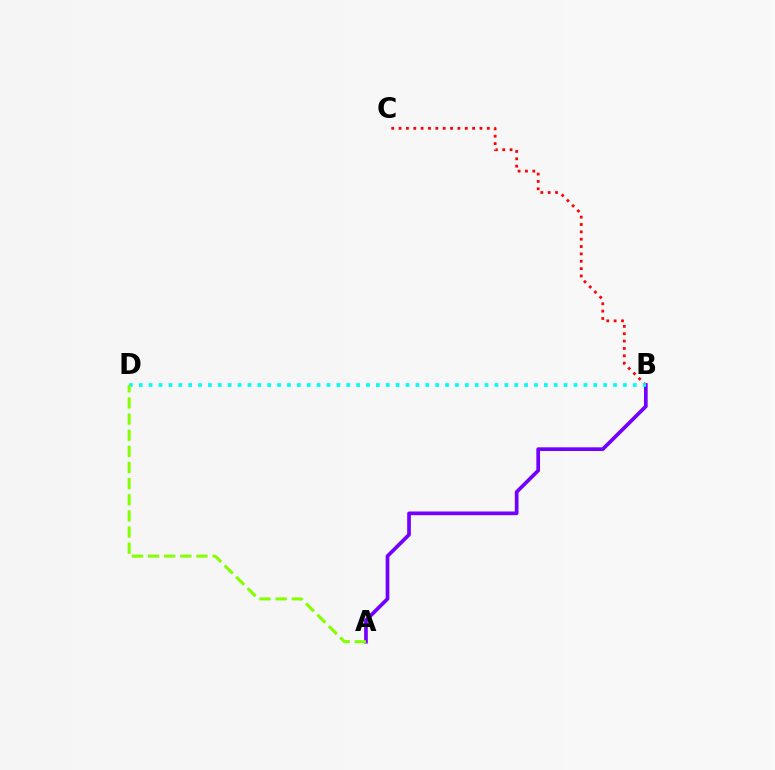{('B', 'C'): [{'color': '#ff0000', 'line_style': 'dotted', 'thickness': 2.0}], ('A', 'B'): [{'color': '#7200ff', 'line_style': 'solid', 'thickness': 2.66}], ('B', 'D'): [{'color': '#00fff6', 'line_style': 'dotted', 'thickness': 2.68}], ('A', 'D'): [{'color': '#84ff00', 'line_style': 'dashed', 'thickness': 2.19}]}